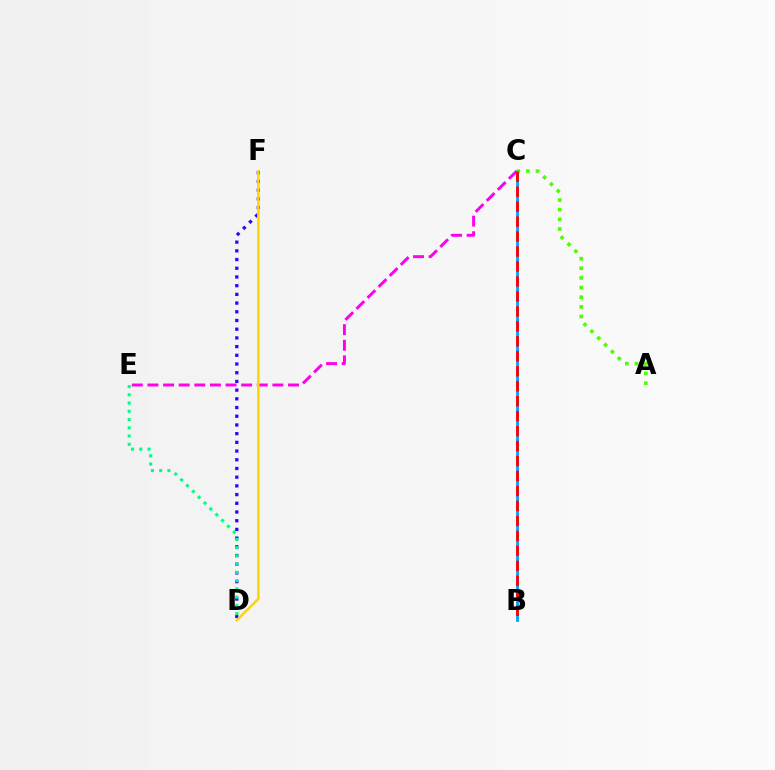{('B', 'C'): [{'color': '#009eff', 'line_style': 'solid', 'thickness': 2.0}, {'color': '#ff0000', 'line_style': 'dashed', 'thickness': 2.03}], ('D', 'F'): [{'color': '#3700ff', 'line_style': 'dotted', 'thickness': 2.37}, {'color': '#ffd500', 'line_style': 'solid', 'thickness': 1.79}], ('C', 'E'): [{'color': '#ff00ed', 'line_style': 'dashed', 'thickness': 2.12}], ('D', 'E'): [{'color': '#00ff86', 'line_style': 'dotted', 'thickness': 2.24}], ('A', 'C'): [{'color': '#4fff00', 'line_style': 'dotted', 'thickness': 2.62}]}